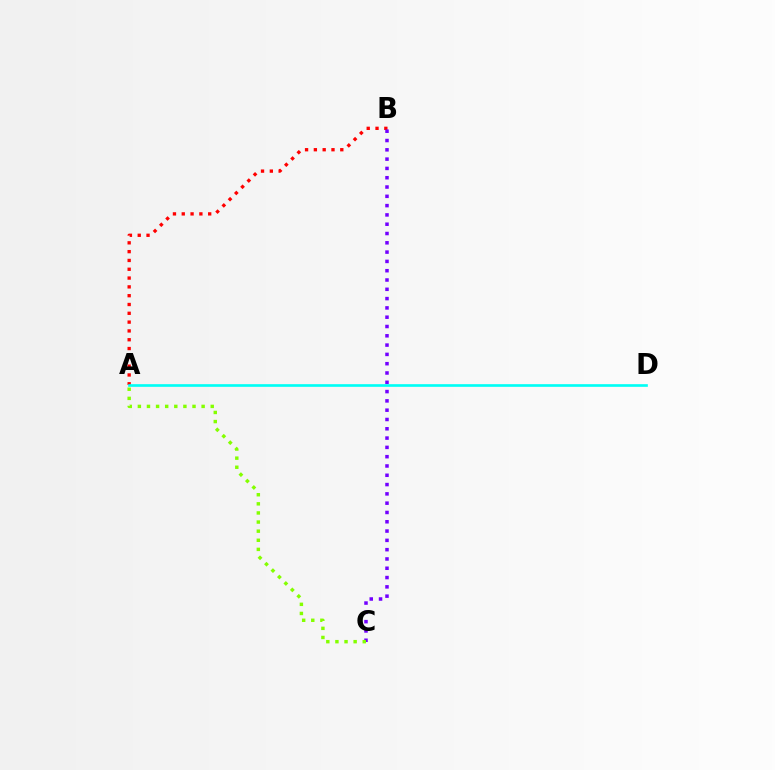{('A', 'B'): [{'color': '#ff0000', 'line_style': 'dotted', 'thickness': 2.39}], ('B', 'C'): [{'color': '#7200ff', 'line_style': 'dotted', 'thickness': 2.53}], ('A', 'D'): [{'color': '#00fff6', 'line_style': 'solid', 'thickness': 1.91}], ('A', 'C'): [{'color': '#84ff00', 'line_style': 'dotted', 'thickness': 2.47}]}